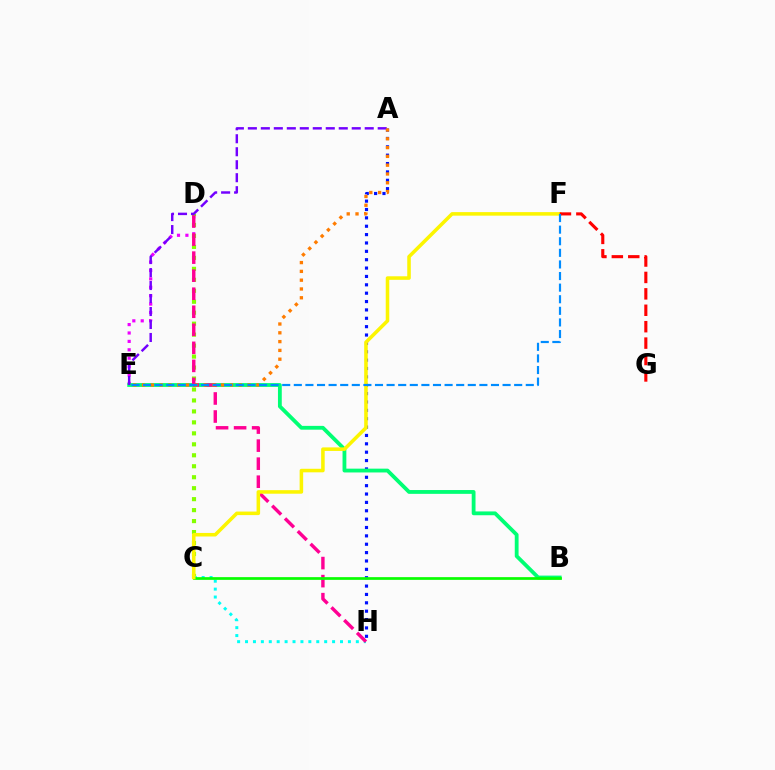{('D', 'E'): [{'color': '#ee00ff', 'line_style': 'dotted', 'thickness': 2.28}], ('C', 'D'): [{'color': '#84ff00', 'line_style': 'dotted', 'thickness': 2.98}], ('A', 'H'): [{'color': '#0010ff', 'line_style': 'dotted', 'thickness': 2.27}], ('C', 'H'): [{'color': '#00fff6', 'line_style': 'dotted', 'thickness': 2.15}], ('B', 'E'): [{'color': '#00ff74', 'line_style': 'solid', 'thickness': 2.74}], ('D', 'H'): [{'color': '#ff0094', 'line_style': 'dashed', 'thickness': 2.45}], ('B', 'C'): [{'color': '#08ff00', 'line_style': 'solid', 'thickness': 1.96}], ('C', 'F'): [{'color': '#fcf500', 'line_style': 'solid', 'thickness': 2.55}], ('F', 'G'): [{'color': '#ff0000', 'line_style': 'dashed', 'thickness': 2.23}], ('A', 'E'): [{'color': '#7200ff', 'line_style': 'dashed', 'thickness': 1.76}, {'color': '#ff7c00', 'line_style': 'dotted', 'thickness': 2.39}], ('E', 'F'): [{'color': '#008cff', 'line_style': 'dashed', 'thickness': 1.58}]}